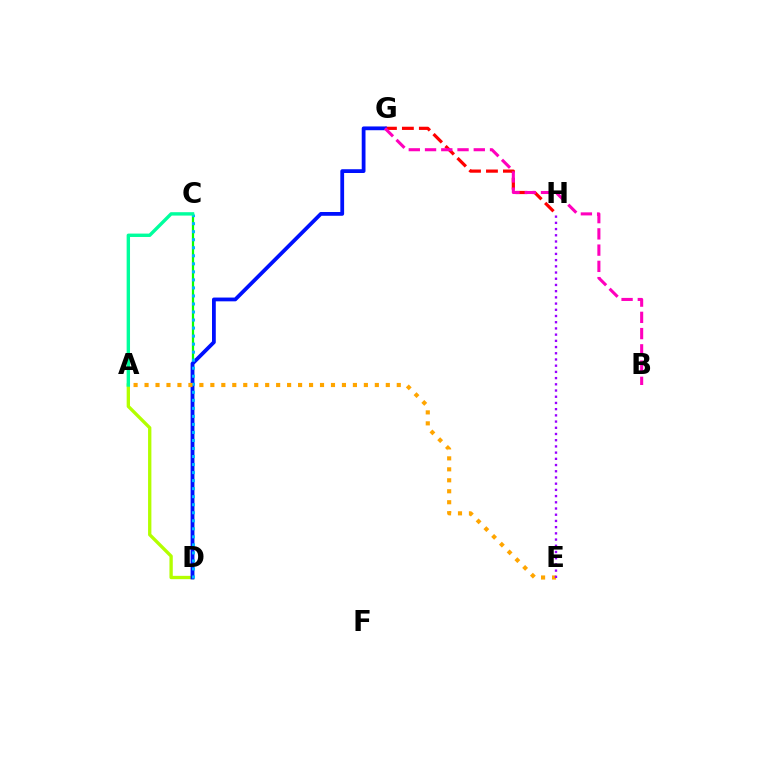{('G', 'H'): [{'color': '#ff0000', 'line_style': 'dashed', 'thickness': 2.3}], ('C', 'D'): [{'color': '#08ff00', 'line_style': 'solid', 'thickness': 1.62}, {'color': '#00b5ff', 'line_style': 'dotted', 'thickness': 2.18}], ('A', 'D'): [{'color': '#b3ff00', 'line_style': 'solid', 'thickness': 2.4}], ('D', 'G'): [{'color': '#0010ff', 'line_style': 'solid', 'thickness': 2.72}], ('A', 'E'): [{'color': '#ffa500', 'line_style': 'dotted', 'thickness': 2.98}], ('E', 'H'): [{'color': '#9b00ff', 'line_style': 'dotted', 'thickness': 1.69}], ('B', 'G'): [{'color': '#ff00bd', 'line_style': 'dashed', 'thickness': 2.21}], ('A', 'C'): [{'color': '#00ff9d', 'line_style': 'solid', 'thickness': 2.44}]}